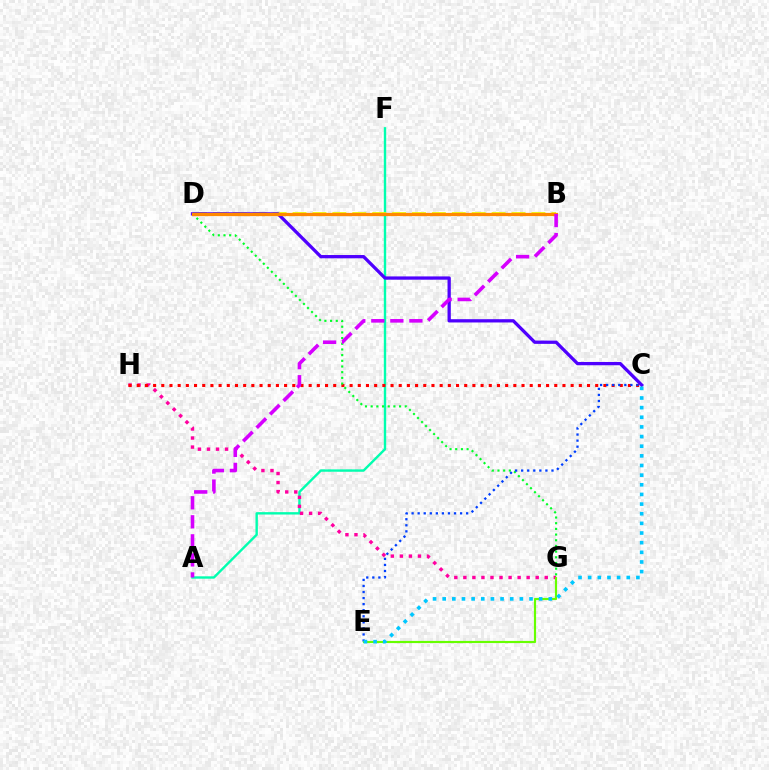{('A', 'F'): [{'color': '#00ffaf', 'line_style': 'solid', 'thickness': 1.72}], ('B', 'D'): [{'color': '#eeff00', 'line_style': 'dashed', 'thickness': 2.7}, {'color': '#ff8800', 'line_style': 'solid', 'thickness': 2.33}], ('G', 'H'): [{'color': '#ff00a0', 'line_style': 'dotted', 'thickness': 2.46}], ('C', 'H'): [{'color': '#ff0000', 'line_style': 'dotted', 'thickness': 2.22}], ('D', 'G'): [{'color': '#00ff27', 'line_style': 'dotted', 'thickness': 1.54}], ('C', 'E'): [{'color': '#003fff', 'line_style': 'dotted', 'thickness': 1.65}, {'color': '#00c7ff', 'line_style': 'dotted', 'thickness': 2.62}], ('E', 'G'): [{'color': '#66ff00', 'line_style': 'solid', 'thickness': 1.56}], ('C', 'D'): [{'color': '#4f00ff', 'line_style': 'solid', 'thickness': 2.36}], ('A', 'B'): [{'color': '#d600ff', 'line_style': 'dashed', 'thickness': 2.59}]}